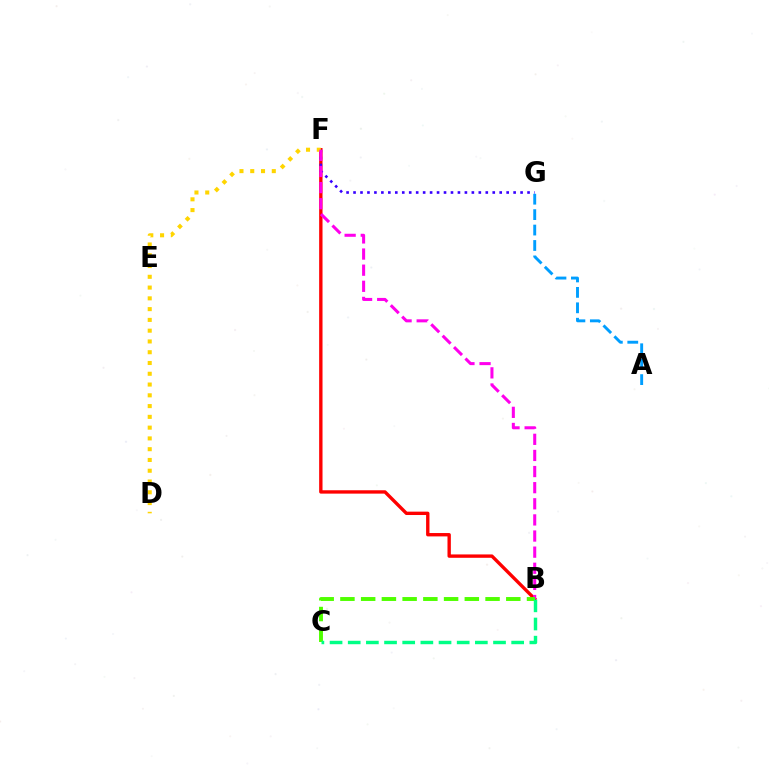{('B', 'F'): [{'color': '#ff0000', 'line_style': 'solid', 'thickness': 2.42}, {'color': '#ff00ed', 'line_style': 'dashed', 'thickness': 2.19}], ('F', 'G'): [{'color': '#3700ff', 'line_style': 'dotted', 'thickness': 1.89}], ('D', 'F'): [{'color': '#ffd500', 'line_style': 'dotted', 'thickness': 2.93}], ('B', 'C'): [{'color': '#4fff00', 'line_style': 'dashed', 'thickness': 2.82}, {'color': '#00ff86', 'line_style': 'dashed', 'thickness': 2.47}], ('A', 'G'): [{'color': '#009eff', 'line_style': 'dashed', 'thickness': 2.1}]}